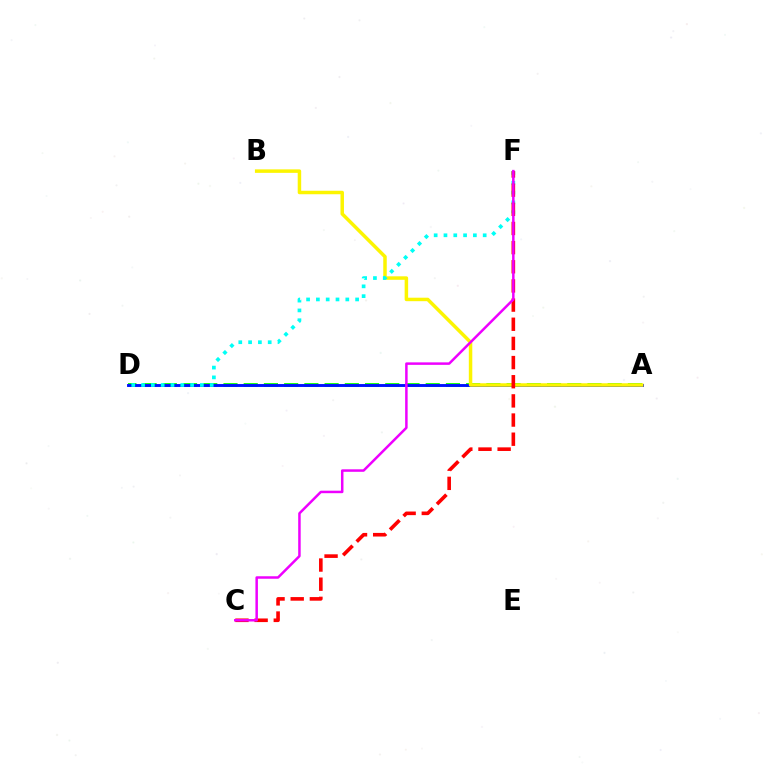{('A', 'D'): [{'color': '#08ff00', 'line_style': 'dashed', 'thickness': 2.75}, {'color': '#0010ff', 'line_style': 'solid', 'thickness': 2.08}], ('A', 'B'): [{'color': '#fcf500', 'line_style': 'solid', 'thickness': 2.51}], ('D', 'F'): [{'color': '#00fff6', 'line_style': 'dotted', 'thickness': 2.66}], ('C', 'F'): [{'color': '#ff0000', 'line_style': 'dashed', 'thickness': 2.6}, {'color': '#ee00ff', 'line_style': 'solid', 'thickness': 1.8}]}